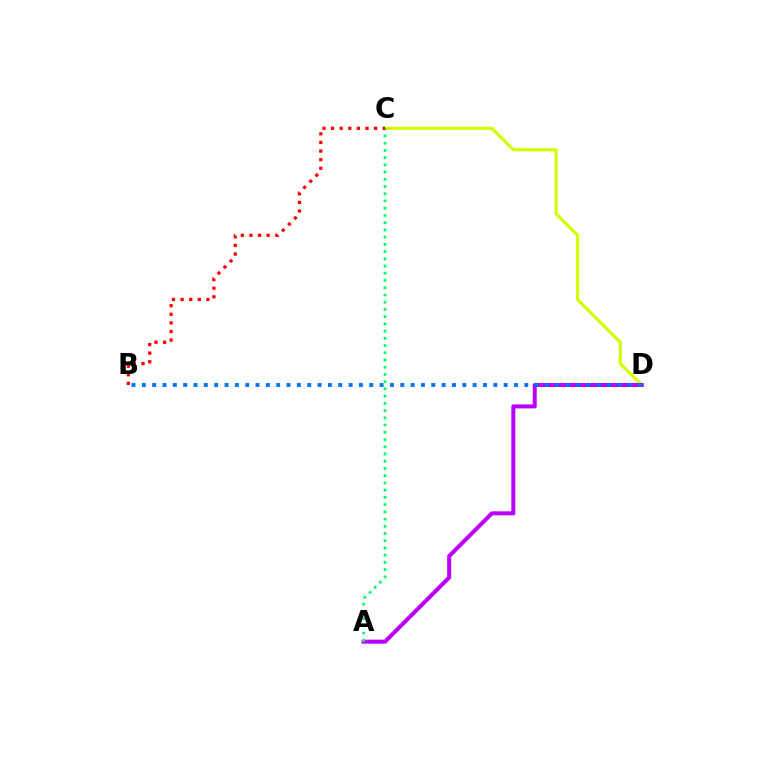{('C', 'D'): [{'color': '#d1ff00', 'line_style': 'solid', 'thickness': 2.3}], ('A', 'D'): [{'color': '#b900ff', 'line_style': 'solid', 'thickness': 2.88}], ('A', 'C'): [{'color': '#00ff5c', 'line_style': 'dotted', 'thickness': 1.96}], ('B', 'C'): [{'color': '#ff0000', 'line_style': 'dotted', 'thickness': 2.34}], ('B', 'D'): [{'color': '#0074ff', 'line_style': 'dotted', 'thickness': 2.81}]}